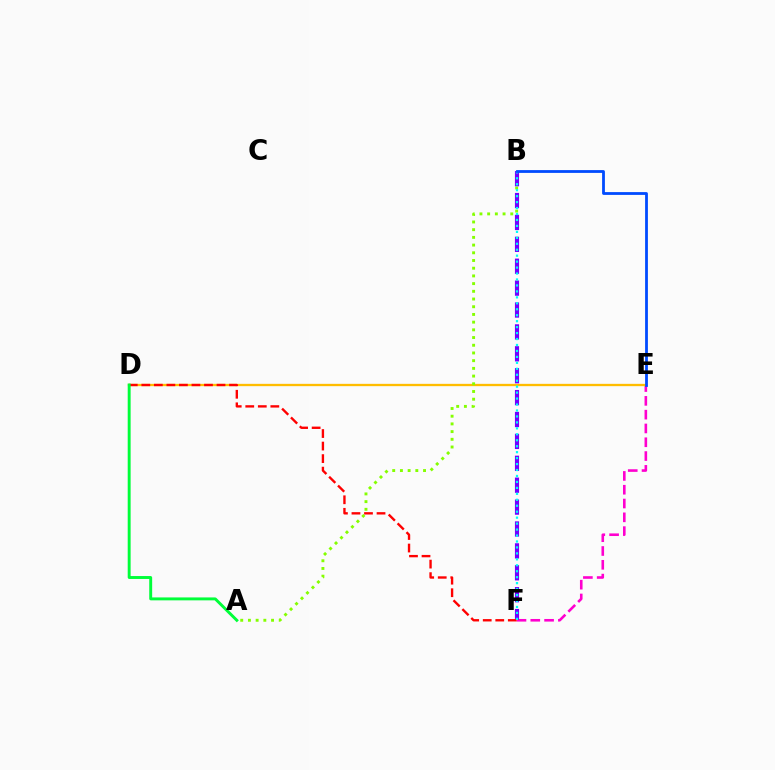{('E', 'F'): [{'color': '#ff00cf', 'line_style': 'dashed', 'thickness': 1.87}], ('D', 'E'): [{'color': '#ffbd00', 'line_style': 'solid', 'thickness': 1.66}], ('A', 'B'): [{'color': '#84ff00', 'line_style': 'dotted', 'thickness': 2.09}], ('B', 'F'): [{'color': '#7200ff', 'line_style': 'dashed', 'thickness': 2.97}, {'color': '#00fff6', 'line_style': 'dotted', 'thickness': 1.62}], ('D', 'F'): [{'color': '#ff0000', 'line_style': 'dashed', 'thickness': 1.7}], ('A', 'D'): [{'color': '#00ff39', 'line_style': 'solid', 'thickness': 2.1}], ('B', 'E'): [{'color': '#004bff', 'line_style': 'solid', 'thickness': 2.01}]}